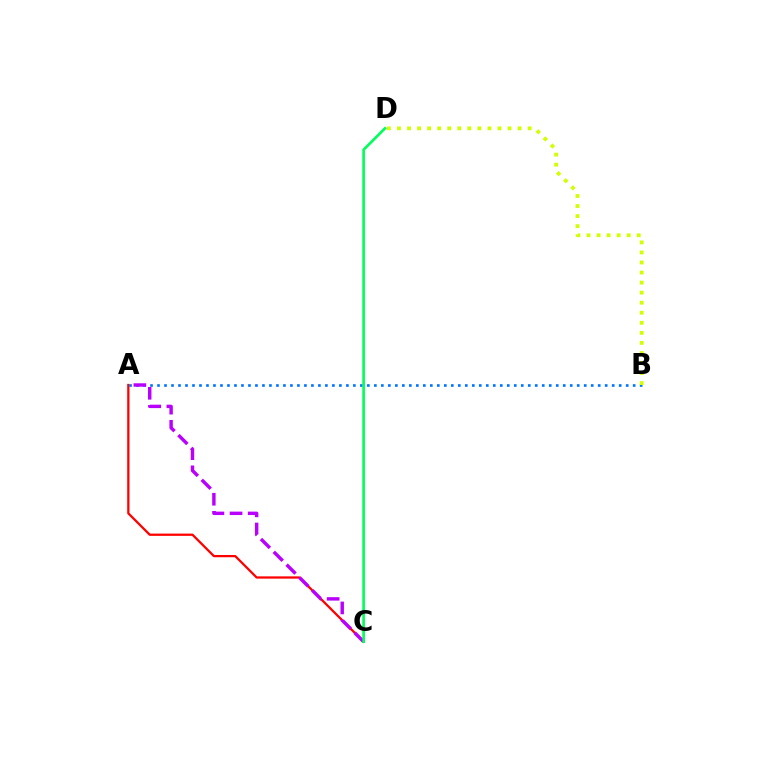{('A', 'C'): [{'color': '#ff0000', 'line_style': 'solid', 'thickness': 1.63}, {'color': '#b900ff', 'line_style': 'dashed', 'thickness': 2.46}], ('A', 'B'): [{'color': '#0074ff', 'line_style': 'dotted', 'thickness': 1.9}], ('B', 'D'): [{'color': '#d1ff00', 'line_style': 'dotted', 'thickness': 2.73}], ('C', 'D'): [{'color': '#00ff5c', 'line_style': 'solid', 'thickness': 1.92}]}